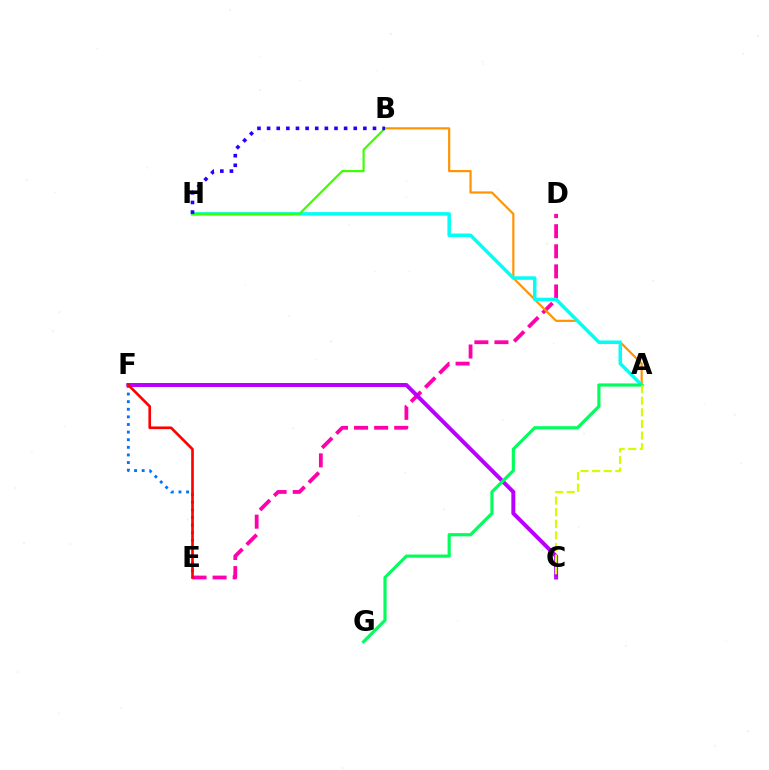{('D', 'E'): [{'color': '#ff00ac', 'line_style': 'dashed', 'thickness': 2.73}], ('A', 'B'): [{'color': '#ff9400', 'line_style': 'solid', 'thickness': 1.57}], ('C', 'F'): [{'color': '#b900ff', 'line_style': 'solid', 'thickness': 2.86}], ('A', 'H'): [{'color': '#00fff6', 'line_style': 'solid', 'thickness': 2.52}], ('B', 'H'): [{'color': '#3dff00', 'line_style': 'solid', 'thickness': 1.56}, {'color': '#2500ff', 'line_style': 'dotted', 'thickness': 2.62}], ('A', 'G'): [{'color': '#00ff5c', 'line_style': 'solid', 'thickness': 2.28}], ('E', 'F'): [{'color': '#0074ff', 'line_style': 'dotted', 'thickness': 2.07}, {'color': '#ff0000', 'line_style': 'solid', 'thickness': 1.91}], ('A', 'C'): [{'color': '#d1ff00', 'line_style': 'dashed', 'thickness': 1.58}]}